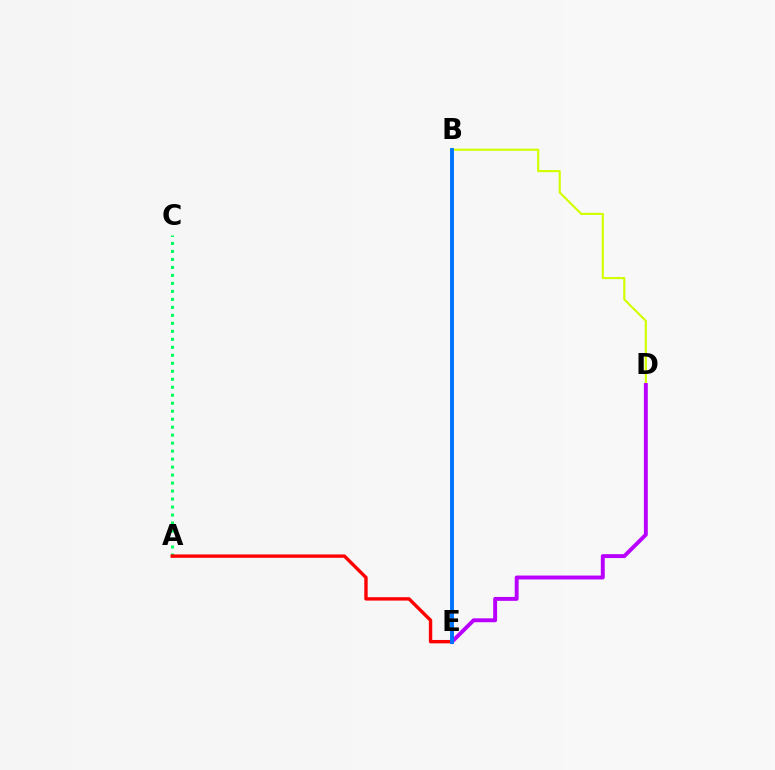{('A', 'C'): [{'color': '#00ff5c', 'line_style': 'dotted', 'thickness': 2.17}], ('B', 'D'): [{'color': '#d1ff00', 'line_style': 'solid', 'thickness': 1.56}], ('D', 'E'): [{'color': '#b900ff', 'line_style': 'solid', 'thickness': 2.82}], ('A', 'E'): [{'color': '#ff0000', 'line_style': 'solid', 'thickness': 2.44}], ('B', 'E'): [{'color': '#0074ff', 'line_style': 'solid', 'thickness': 2.82}]}